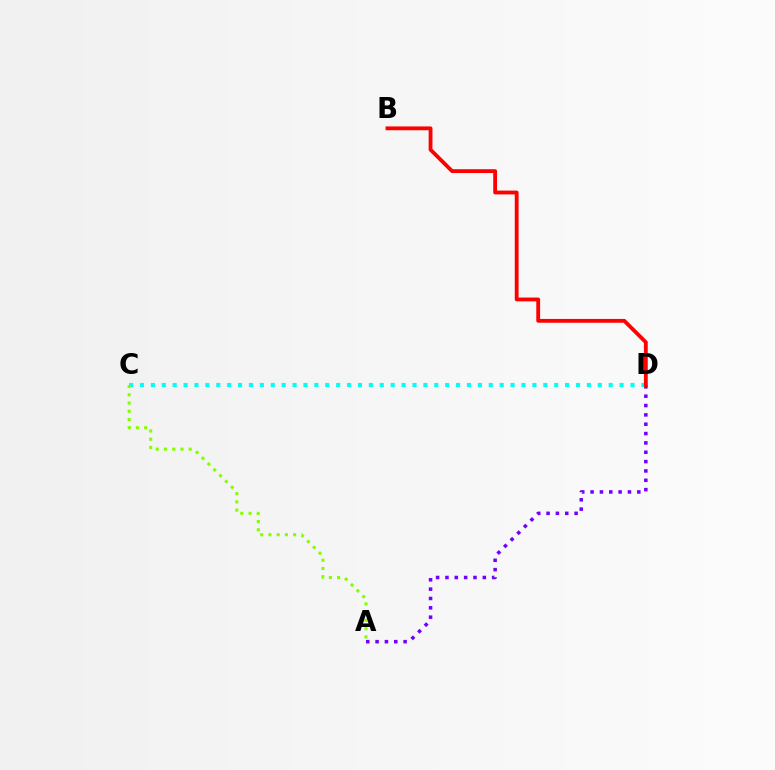{('A', 'D'): [{'color': '#7200ff', 'line_style': 'dotted', 'thickness': 2.54}], ('C', 'D'): [{'color': '#00fff6', 'line_style': 'dotted', 'thickness': 2.96}], ('B', 'D'): [{'color': '#ff0000', 'line_style': 'solid', 'thickness': 2.75}], ('A', 'C'): [{'color': '#84ff00', 'line_style': 'dotted', 'thickness': 2.24}]}